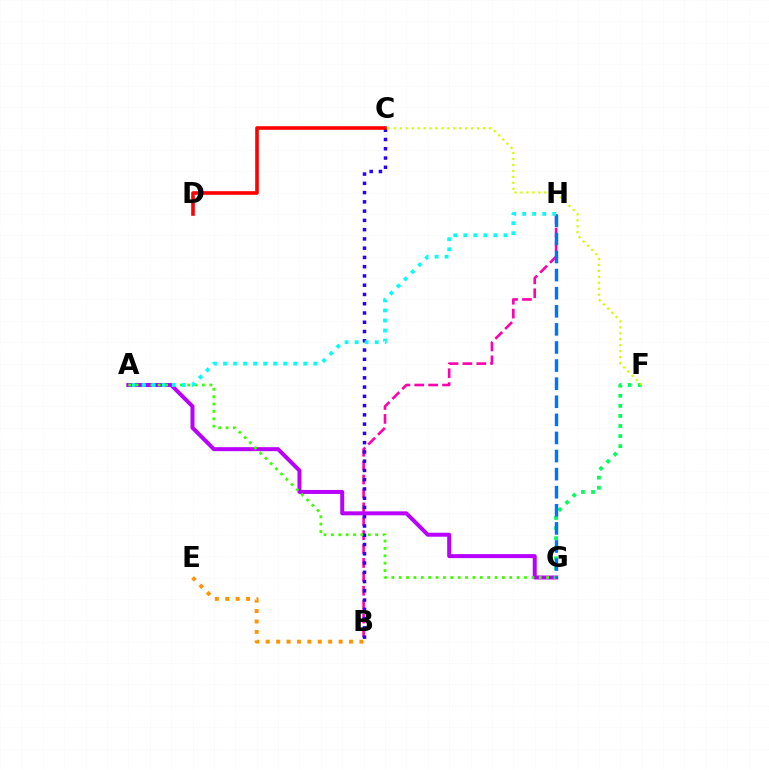{('B', 'H'): [{'color': '#ff00ac', 'line_style': 'dashed', 'thickness': 1.89}], ('B', 'C'): [{'color': '#2500ff', 'line_style': 'dotted', 'thickness': 2.52}], ('B', 'E'): [{'color': '#ff9400', 'line_style': 'dotted', 'thickness': 2.83}], ('A', 'G'): [{'color': '#b900ff', 'line_style': 'solid', 'thickness': 2.87}, {'color': '#3dff00', 'line_style': 'dotted', 'thickness': 2.0}], ('F', 'G'): [{'color': '#00ff5c', 'line_style': 'dotted', 'thickness': 2.74}], ('C', 'D'): [{'color': '#ff0000', 'line_style': 'solid', 'thickness': 2.6}], ('C', 'F'): [{'color': '#d1ff00', 'line_style': 'dotted', 'thickness': 1.61}], ('G', 'H'): [{'color': '#0074ff', 'line_style': 'dashed', 'thickness': 2.46}], ('A', 'H'): [{'color': '#00fff6', 'line_style': 'dotted', 'thickness': 2.73}]}